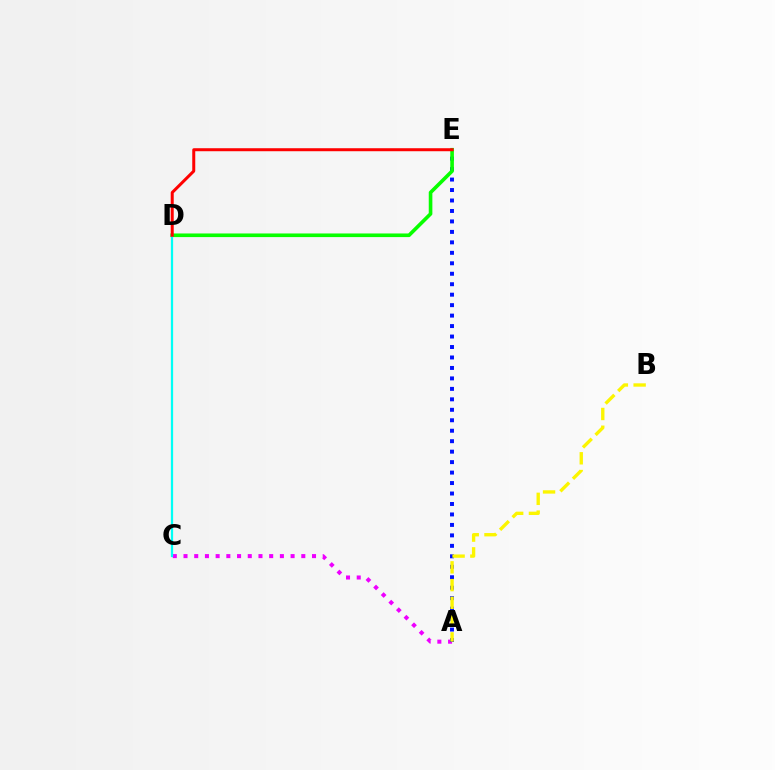{('A', 'C'): [{'color': '#ee00ff', 'line_style': 'dotted', 'thickness': 2.91}], ('A', 'E'): [{'color': '#0010ff', 'line_style': 'dotted', 'thickness': 2.84}], ('A', 'B'): [{'color': '#fcf500', 'line_style': 'dashed', 'thickness': 2.41}], ('D', 'E'): [{'color': '#08ff00', 'line_style': 'solid', 'thickness': 2.61}, {'color': '#ff0000', 'line_style': 'solid', 'thickness': 2.16}], ('C', 'D'): [{'color': '#00fff6', 'line_style': 'solid', 'thickness': 1.62}]}